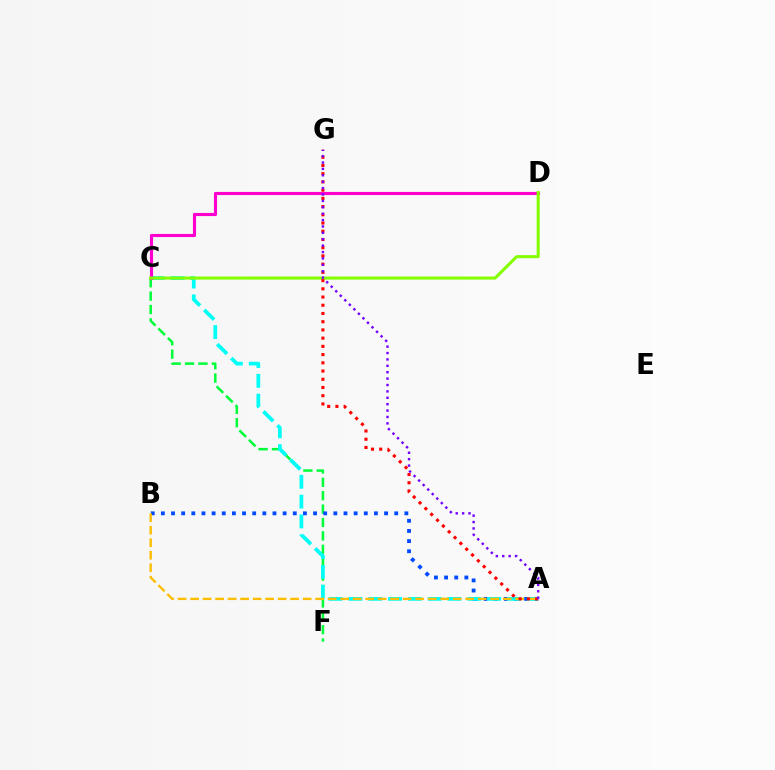{('C', 'F'): [{'color': '#00ff39', 'line_style': 'dashed', 'thickness': 1.82}], ('A', 'B'): [{'color': '#004bff', 'line_style': 'dotted', 'thickness': 2.76}, {'color': '#ffbd00', 'line_style': 'dashed', 'thickness': 1.7}], ('A', 'C'): [{'color': '#00fff6', 'line_style': 'dashed', 'thickness': 2.69}], ('C', 'D'): [{'color': '#ff00cf', 'line_style': 'solid', 'thickness': 2.24}, {'color': '#84ff00', 'line_style': 'solid', 'thickness': 2.2}], ('A', 'G'): [{'color': '#ff0000', 'line_style': 'dotted', 'thickness': 2.23}, {'color': '#7200ff', 'line_style': 'dotted', 'thickness': 1.74}]}